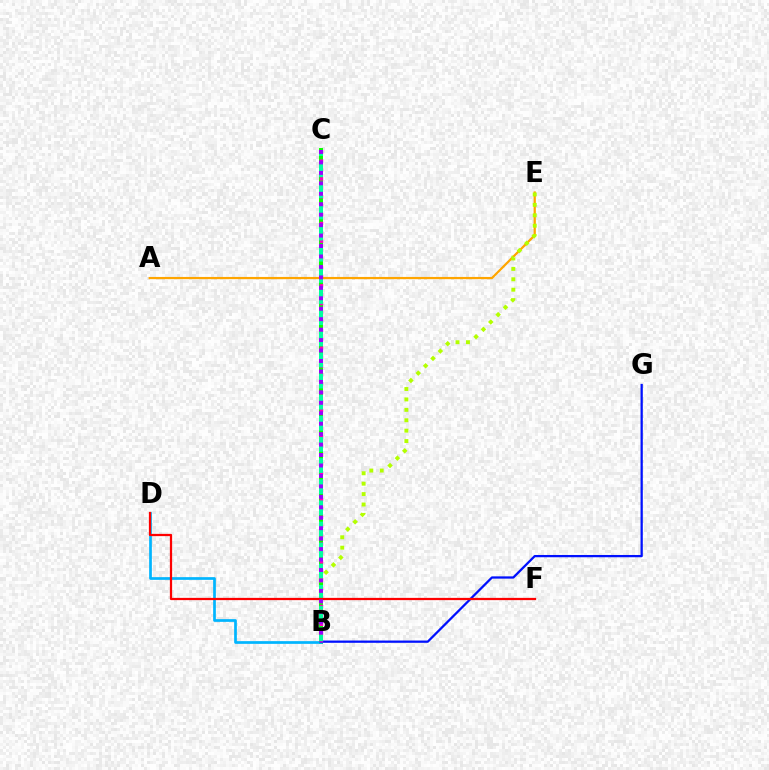{('B', 'C'): [{'color': '#08ff00', 'line_style': 'solid', 'thickness': 2.85}, {'color': '#ff00bd', 'line_style': 'dotted', 'thickness': 2.42}, {'color': '#00ff9d', 'line_style': 'dashed', 'thickness': 2.87}, {'color': '#9b00ff', 'line_style': 'dotted', 'thickness': 2.84}], ('A', 'E'): [{'color': '#ffa500', 'line_style': 'solid', 'thickness': 1.61}], ('B', 'D'): [{'color': '#00b5ff', 'line_style': 'solid', 'thickness': 1.95}], ('B', 'G'): [{'color': '#0010ff', 'line_style': 'solid', 'thickness': 1.63}], ('B', 'E'): [{'color': '#b3ff00', 'line_style': 'dotted', 'thickness': 2.83}], ('D', 'F'): [{'color': '#ff0000', 'line_style': 'solid', 'thickness': 1.62}]}